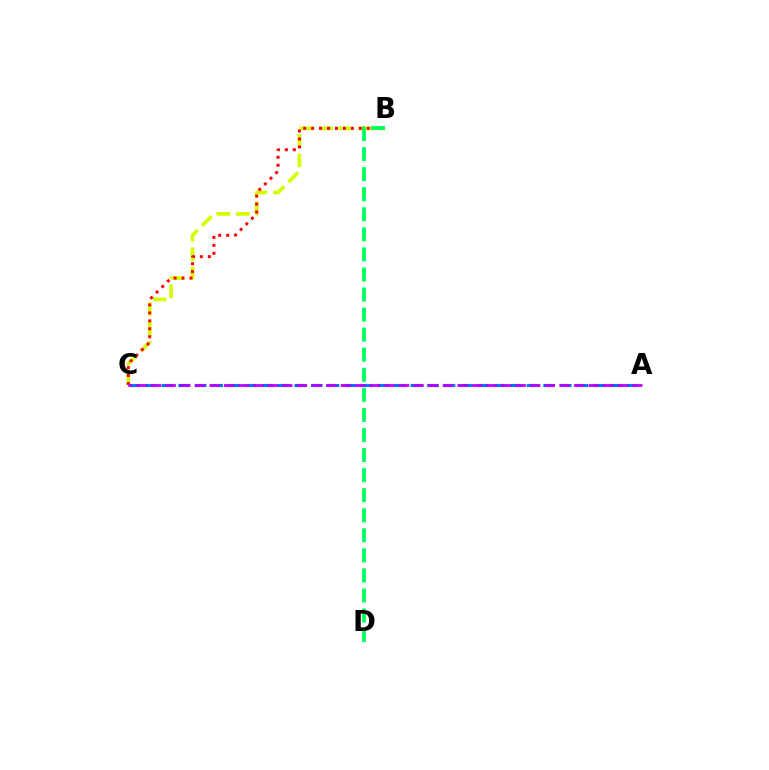{('B', 'C'): [{'color': '#d1ff00', 'line_style': 'dashed', 'thickness': 2.65}, {'color': '#ff0000', 'line_style': 'dotted', 'thickness': 2.16}], ('A', 'C'): [{'color': '#0074ff', 'line_style': 'dashed', 'thickness': 2.25}, {'color': '#b900ff', 'line_style': 'dashed', 'thickness': 1.98}], ('B', 'D'): [{'color': '#00ff5c', 'line_style': 'dashed', 'thickness': 2.73}]}